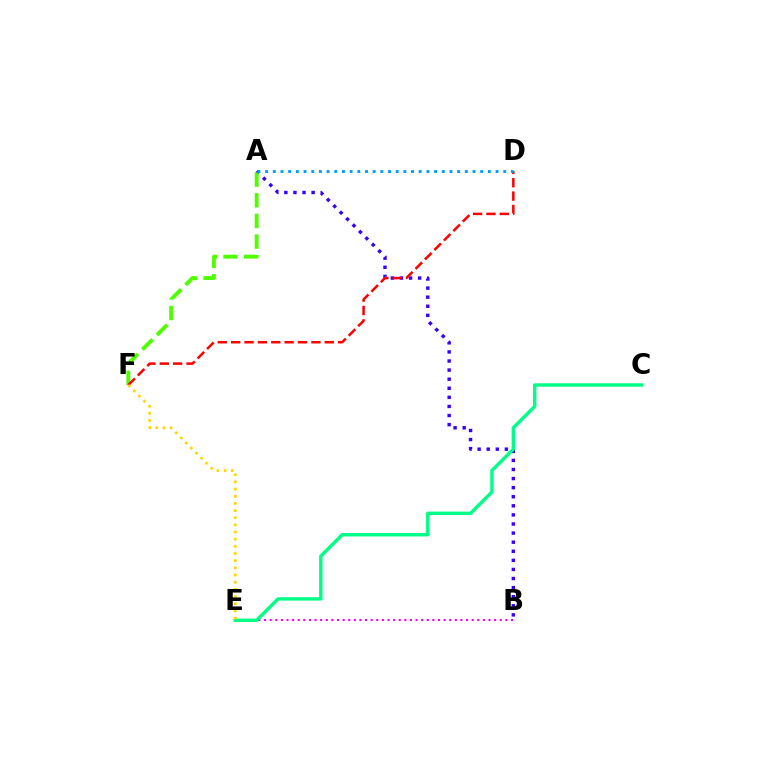{('B', 'E'): [{'color': '#ff00ed', 'line_style': 'dotted', 'thickness': 1.52}], ('A', 'B'): [{'color': '#3700ff', 'line_style': 'dotted', 'thickness': 2.47}], ('A', 'F'): [{'color': '#4fff00', 'line_style': 'dashed', 'thickness': 2.8}], ('D', 'F'): [{'color': '#ff0000', 'line_style': 'dashed', 'thickness': 1.82}], ('A', 'D'): [{'color': '#009eff', 'line_style': 'dotted', 'thickness': 2.09}], ('C', 'E'): [{'color': '#00ff86', 'line_style': 'solid', 'thickness': 2.45}], ('E', 'F'): [{'color': '#ffd500', 'line_style': 'dotted', 'thickness': 1.95}]}